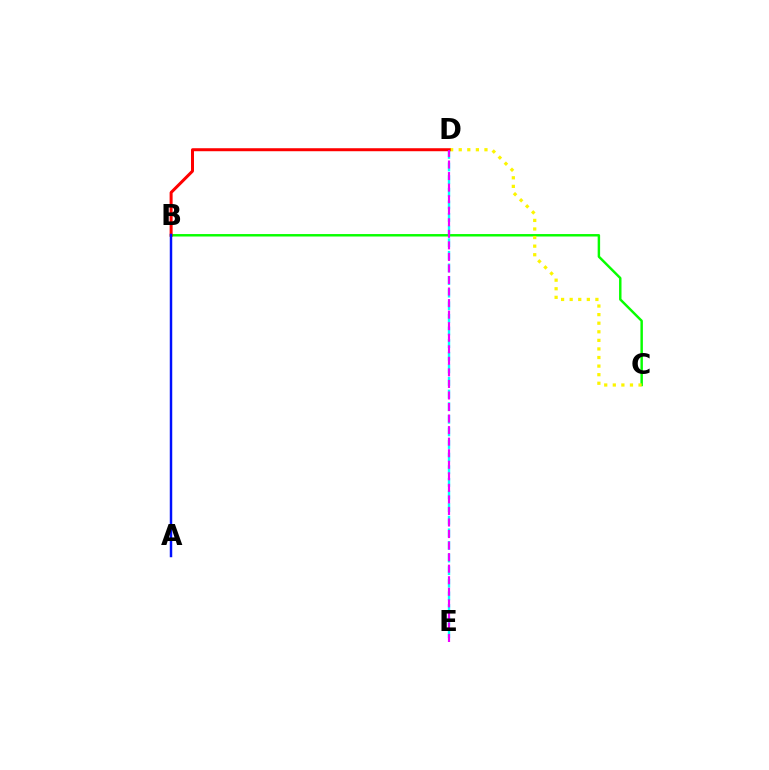{('B', 'C'): [{'color': '#08ff00', 'line_style': 'solid', 'thickness': 1.76}], ('C', 'D'): [{'color': '#fcf500', 'line_style': 'dotted', 'thickness': 2.33}], ('D', 'E'): [{'color': '#00fff6', 'line_style': 'dashed', 'thickness': 1.71}, {'color': '#ee00ff', 'line_style': 'dashed', 'thickness': 1.57}], ('B', 'D'): [{'color': '#ff0000', 'line_style': 'solid', 'thickness': 2.16}], ('A', 'B'): [{'color': '#0010ff', 'line_style': 'solid', 'thickness': 1.78}]}